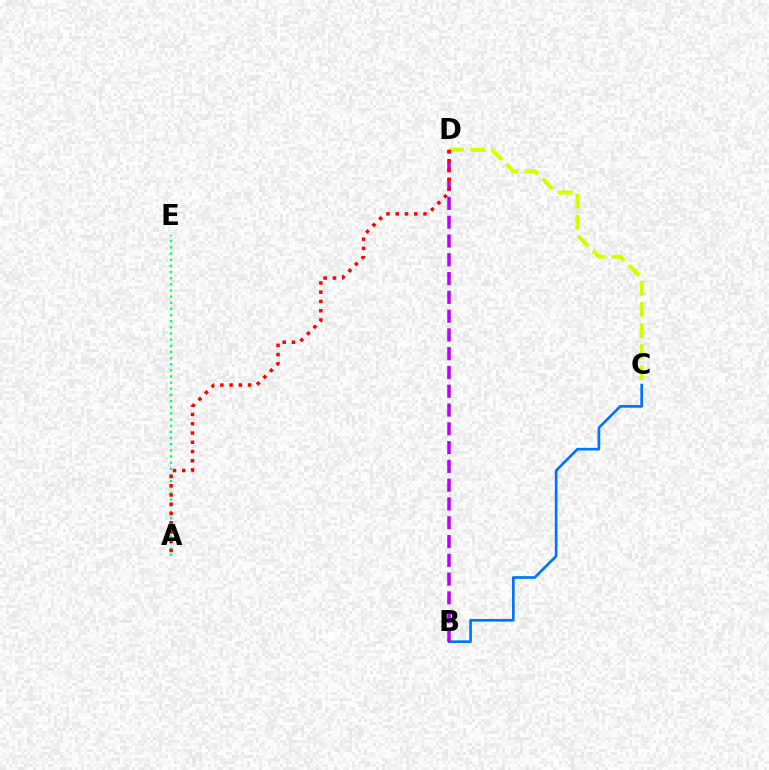{('C', 'D'): [{'color': '#d1ff00', 'line_style': 'dashed', 'thickness': 2.86}], ('A', 'E'): [{'color': '#00ff5c', 'line_style': 'dotted', 'thickness': 1.67}], ('B', 'C'): [{'color': '#0074ff', 'line_style': 'solid', 'thickness': 1.93}], ('B', 'D'): [{'color': '#b900ff', 'line_style': 'dashed', 'thickness': 2.55}], ('A', 'D'): [{'color': '#ff0000', 'line_style': 'dotted', 'thickness': 2.52}]}